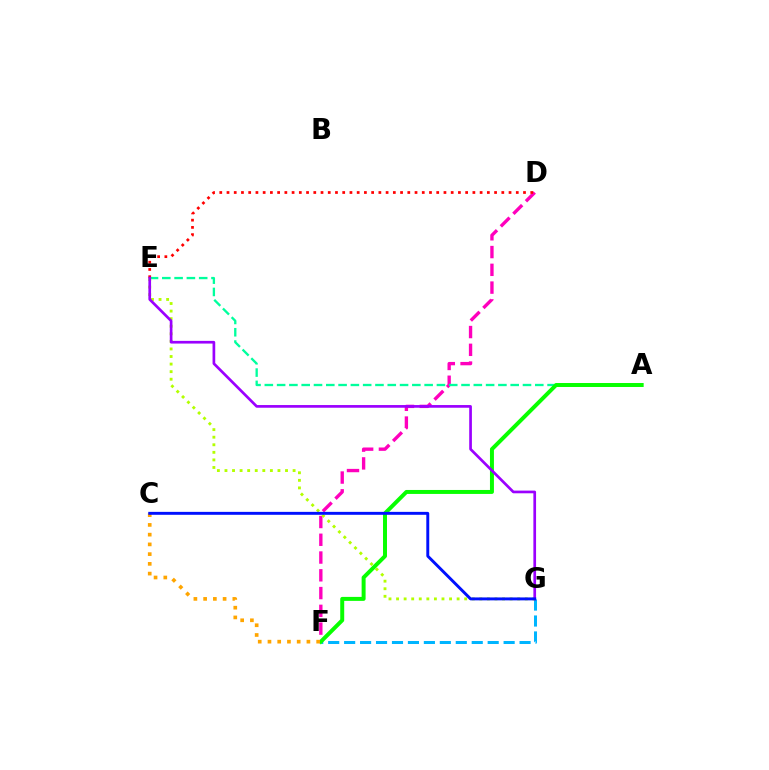{('D', 'F'): [{'color': '#ff00bd', 'line_style': 'dashed', 'thickness': 2.41}], ('F', 'G'): [{'color': '#00b5ff', 'line_style': 'dashed', 'thickness': 2.17}], ('A', 'E'): [{'color': '#00ff9d', 'line_style': 'dashed', 'thickness': 1.67}], ('E', 'G'): [{'color': '#b3ff00', 'line_style': 'dotted', 'thickness': 2.06}, {'color': '#9b00ff', 'line_style': 'solid', 'thickness': 1.94}], ('A', 'F'): [{'color': '#08ff00', 'line_style': 'solid', 'thickness': 2.86}], ('D', 'E'): [{'color': '#ff0000', 'line_style': 'dotted', 'thickness': 1.96}], ('C', 'F'): [{'color': '#ffa500', 'line_style': 'dotted', 'thickness': 2.65}], ('C', 'G'): [{'color': '#0010ff', 'line_style': 'solid', 'thickness': 2.11}]}